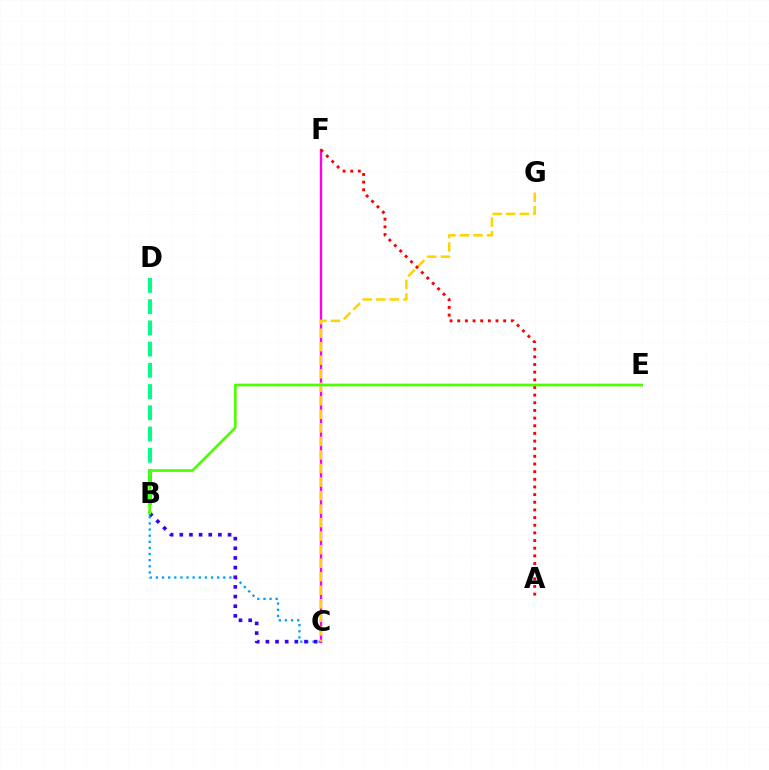{('B', 'C'): [{'color': '#009eff', 'line_style': 'dotted', 'thickness': 1.66}, {'color': '#3700ff', 'line_style': 'dotted', 'thickness': 2.62}], ('C', 'F'): [{'color': '#ff00ed', 'line_style': 'solid', 'thickness': 1.71}], ('C', 'G'): [{'color': '#ffd500', 'line_style': 'dashed', 'thickness': 1.84}], ('B', 'D'): [{'color': '#00ff86', 'line_style': 'dashed', 'thickness': 2.88}], ('A', 'F'): [{'color': '#ff0000', 'line_style': 'dotted', 'thickness': 2.08}], ('B', 'E'): [{'color': '#4fff00', 'line_style': 'solid', 'thickness': 1.95}]}